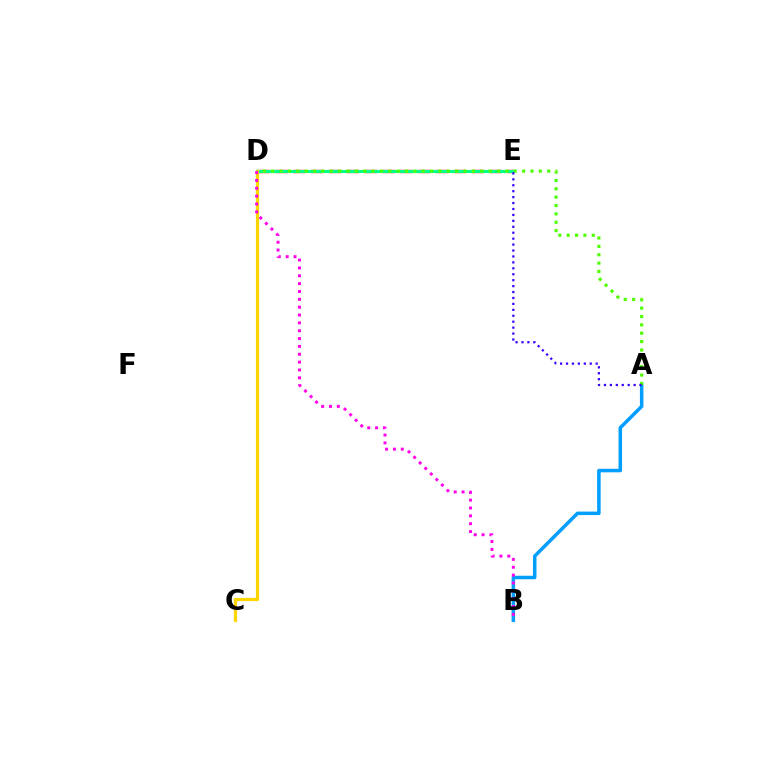{('A', 'B'): [{'color': '#009eff', 'line_style': 'solid', 'thickness': 2.52}], ('D', 'E'): [{'color': '#ff0000', 'line_style': 'dashed', 'thickness': 2.42}, {'color': '#00ff86', 'line_style': 'solid', 'thickness': 2.19}], ('C', 'D'): [{'color': '#ffd500', 'line_style': 'solid', 'thickness': 2.3}], ('A', 'D'): [{'color': '#4fff00', 'line_style': 'dotted', 'thickness': 2.27}], ('A', 'E'): [{'color': '#3700ff', 'line_style': 'dotted', 'thickness': 1.61}], ('B', 'D'): [{'color': '#ff00ed', 'line_style': 'dotted', 'thickness': 2.13}]}